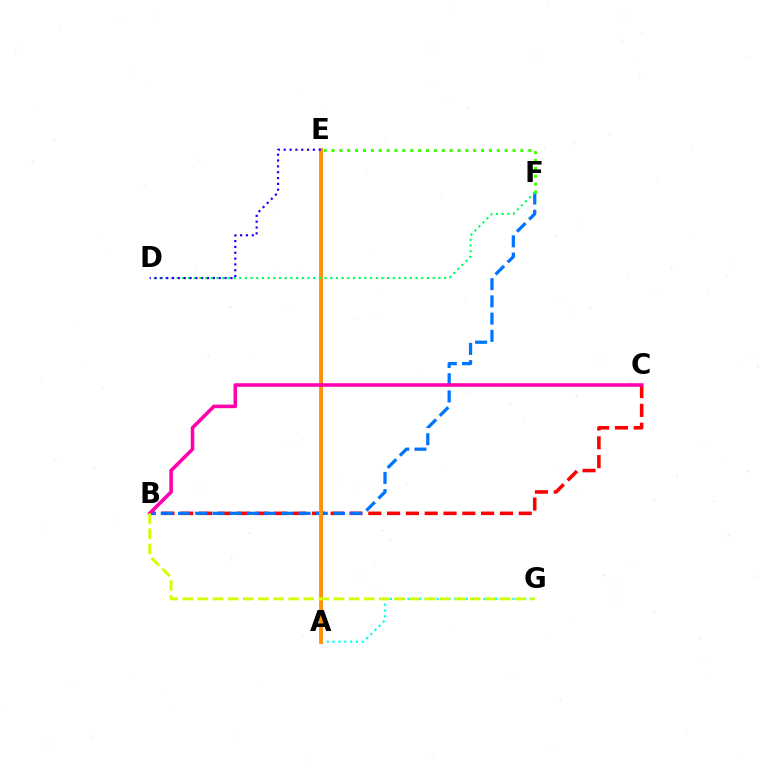{('B', 'C'): [{'color': '#ff0000', 'line_style': 'dashed', 'thickness': 2.55}, {'color': '#ff00ac', 'line_style': 'solid', 'thickness': 2.56}], ('A', 'E'): [{'color': '#b900ff', 'line_style': 'solid', 'thickness': 1.81}, {'color': '#ff9400', 'line_style': 'solid', 'thickness': 2.75}], ('B', 'F'): [{'color': '#0074ff', 'line_style': 'dashed', 'thickness': 2.34}], ('E', 'F'): [{'color': '#3dff00', 'line_style': 'dotted', 'thickness': 2.14}], ('A', 'G'): [{'color': '#00fff6', 'line_style': 'dotted', 'thickness': 1.59}], ('D', 'F'): [{'color': '#00ff5c', 'line_style': 'dotted', 'thickness': 1.55}], ('D', 'E'): [{'color': '#2500ff', 'line_style': 'dotted', 'thickness': 1.58}], ('B', 'G'): [{'color': '#d1ff00', 'line_style': 'dashed', 'thickness': 2.05}]}